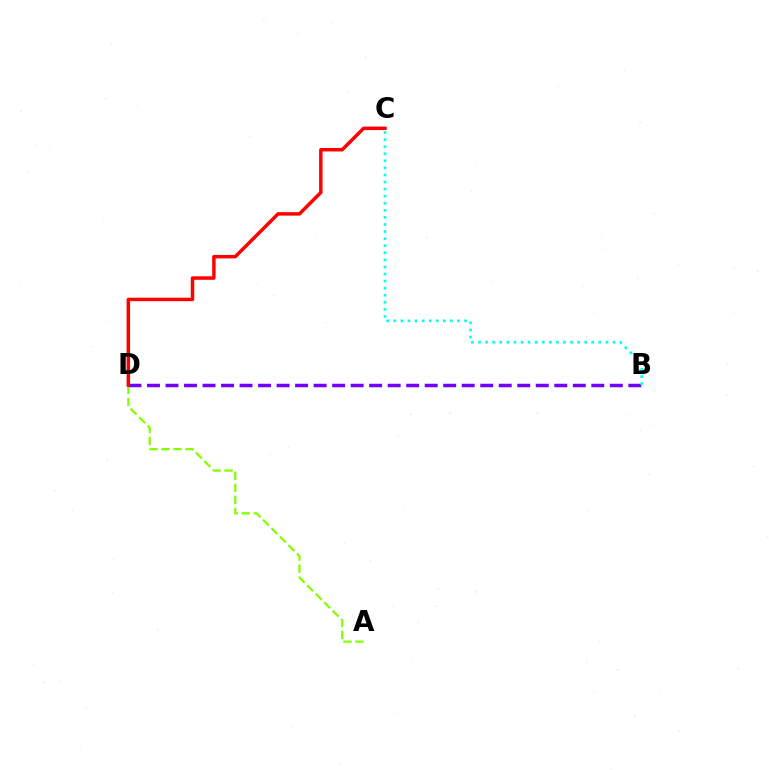{('A', 'D'): [{'color': '#84ff00', 'line_style': 'dashed', 'thickness': 1.63}], ('B', 'D'): [{'color': '#7200ff', 'line_style': 'dashed', 'thickness': 2.51}], ('B', 'C'): [{'color': '#00fff6', 'line_style': 'dotted', 'thickness': 1.92}], ('C', 'D'): [{'color': '#ff0000', 'line_style': 'solid', 'thickness': 2.5}]}